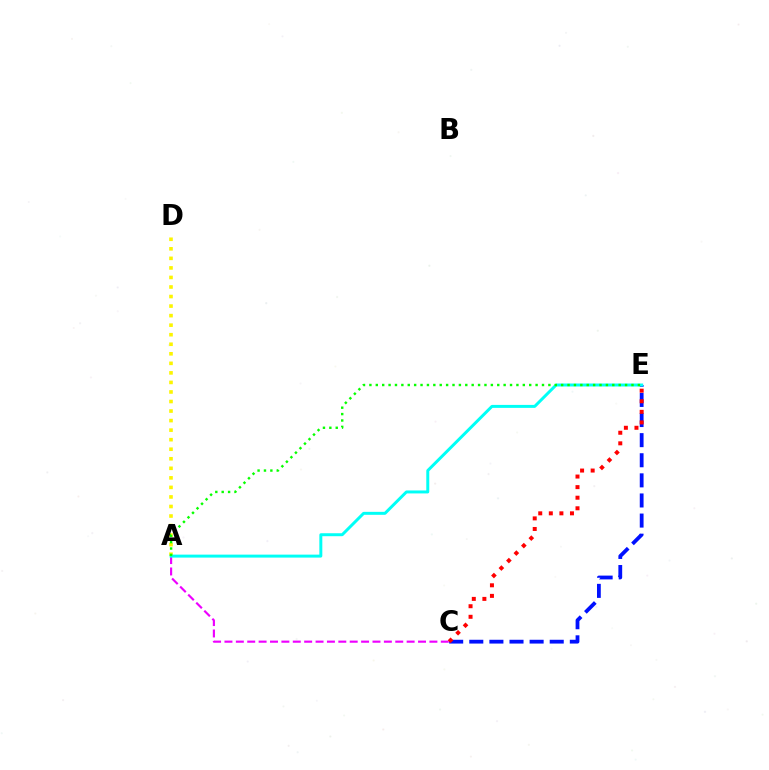{('A', 'D'): [{'color': '#fcf500', 'line_style': 'dotted', 'thickness': 2.59}], ('C', 'E'): [{'color': '#0010ff', 'line_style': 'dashed', 'thickness': 2.73}, {'color': '#ff0000', 'line_style': 'dotted', 'thickness': 2.87}], ('A', 'C'): [{'color': '#ee00ff', 'line_style': 'dashed', 'thickness': 1.55}], ('A', 'E'): [{'color': '#00fff6', 'line_style': 'solid', 'thickness': 2.14}, {'color': '#08ff00', 'line_style': 'dotted', 'thickness': 1.74}]}